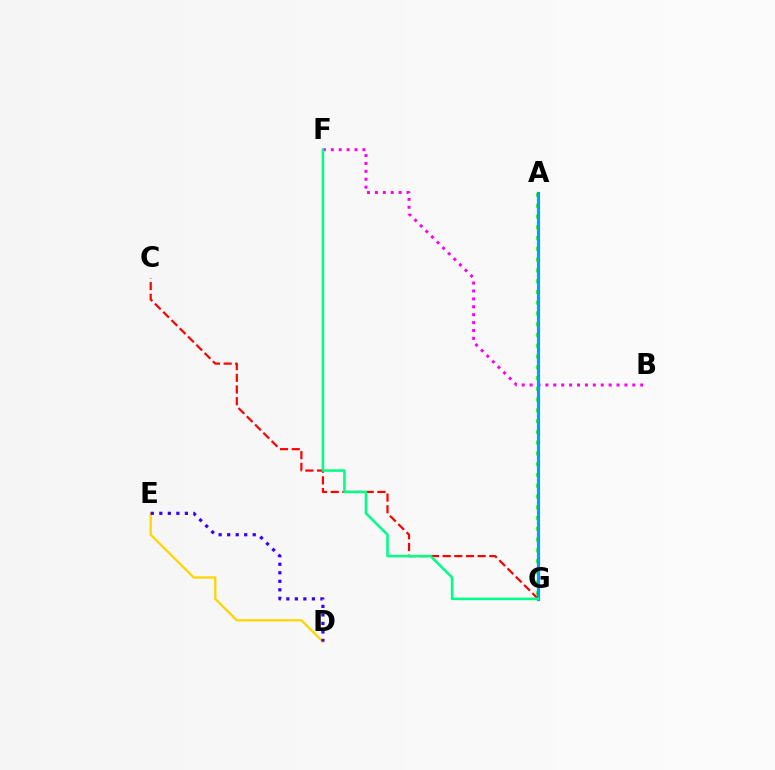{('D', 'E'): [{'color': '#ffd500', 'line_style': 'solid', 'thickness': 1.64}, {'color': '#3700ff', 'line_style': 'dotted', 'thickness': 2.31}], ('C', 'G'): [{'color': '#ff0000', 'line_style': 'dashed', 'thickness': 1.59}], ('B', 'F'): [{'color': '#ff00ed', 'line_style': 'dotted', 'thickness': 2.15}], ('A', 'G'): [{'color': '#4fff00', 'line_style': 'dotted', 'thickness': 2.93}, {'color': '#009eff', 'line_style': 'solid', 'thickness': 2.3}], ('F', 'G'): [{'color': '#00ff86', 'line_style': 'solid', 'thickness': 1.84}]}